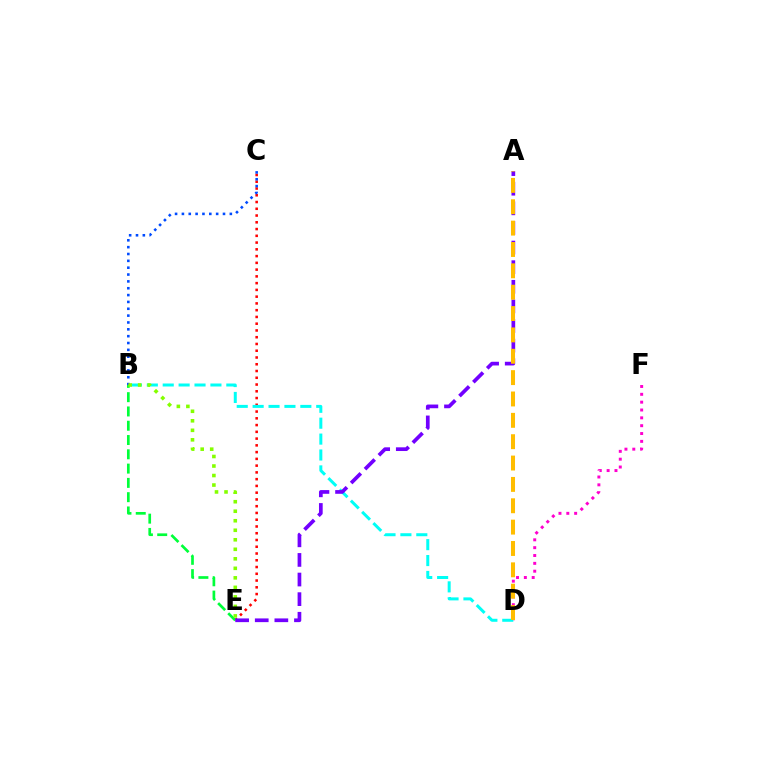{('D', 'F'): [{'color': '#ff00cf', 'line_style': 'dotted', 'thickness': 2.13}], ('C', 'E'): [{'color': '#ff0000', 'line_style': 'dotted', 'thickness': 1.84}], ('B', 'C'): [{'color': '#004bff', 'line_style': 'dotted', 'thickness': 1.86}], ('B', 'D'): [{'color': '#00fff6', 'line_style': 'dashed', 'thickness': 2.16}], ('B', 'E'): [{'color': '#00ff39', 'line_style': 'dashed', 'thickness': 1.94}, {'color': '#84ff00', 'line_style': 'dotted', 'thickness': 2.59}], ('A', 'E'): [{'color': '#7200ff', 'line_style': 'dashed', 'thickness': 2.66}], ('A', 'D'): [{'color': '#ffbd00', 'line_style': 'dashed', 'thickness': 2.9}]}